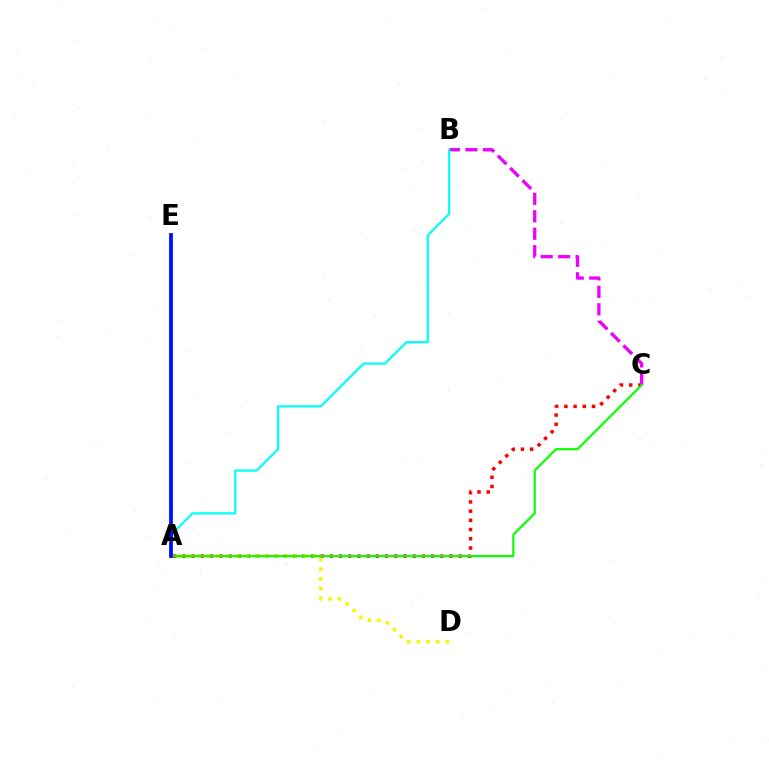{('A', 'C'): [{'color': '#ff0000', 'line_style': 'dotted', 'thickness': 2.5}, {'color': '#08ff00', 'line_style': 'solid', 'thickness': 1.57}], ('B', 'C'): [{'color': '#ee00ff', 'line_style': 'dashed', 'thickness': 2.37}], ('A', 'D'): [{'color': '#fcf500', 'line_style': 'dotted', 'thickness': 2.62}], ('A', 'B'): [{'color': '#00fff6', 'line_style': 'solid', 'thickness': 1.58}], ('A', 'E'): [{'color': '#0010ff', 'line_style': 'solid', 'thickness': 2.73}]}